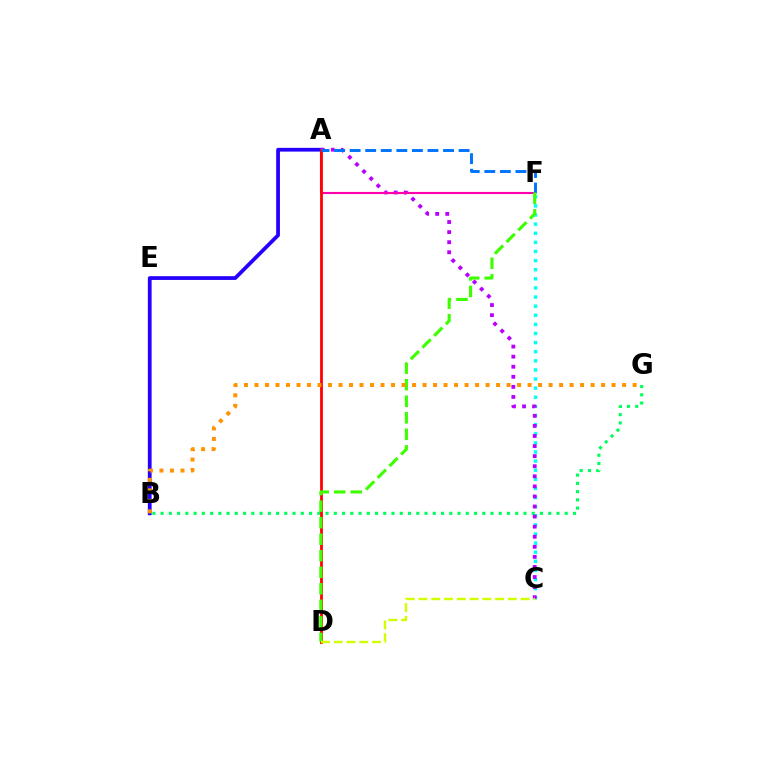{('C', 'F'): [{'color': '#00fff6', 'line_style': 'dotted', 'thickness': 2.48}], ('A', 'B'): [{'color': '#2500ff', 'line_style': 'solid', 'thickness': 2.71}], ('B', 'G'): [{'color': '#00ff5c', 'line_style': 'dotted', 'thickness': 2.24}, {'color': '#ff9400', 'line_style': 'dotted', 'thickness': 2.85}], ('A', 'C'): [{'color': '#b900ff', 'line_style': 'dotted', 'thickness': 2.74}], ('A', 'F'): [{'color': '#ff00ac', 'line_style': 'solid', 'thickness': 1.53}, {'color': '#0074ff', 'line_style': 'dashed', 'thickness': 2.11}], ('A', 'D'): [{'color': '#ff0000', 'line_style': 'solid', 'thickness': 2.0}], ('D', 'F'): [{'color': '#3dff00', 'line_style': 'dashed', 'thickness': 2.25}], ('C', 'D'): [{'color': '#d1ff00', 'line_style': 'dashed', 'thickness': 1.74}]}